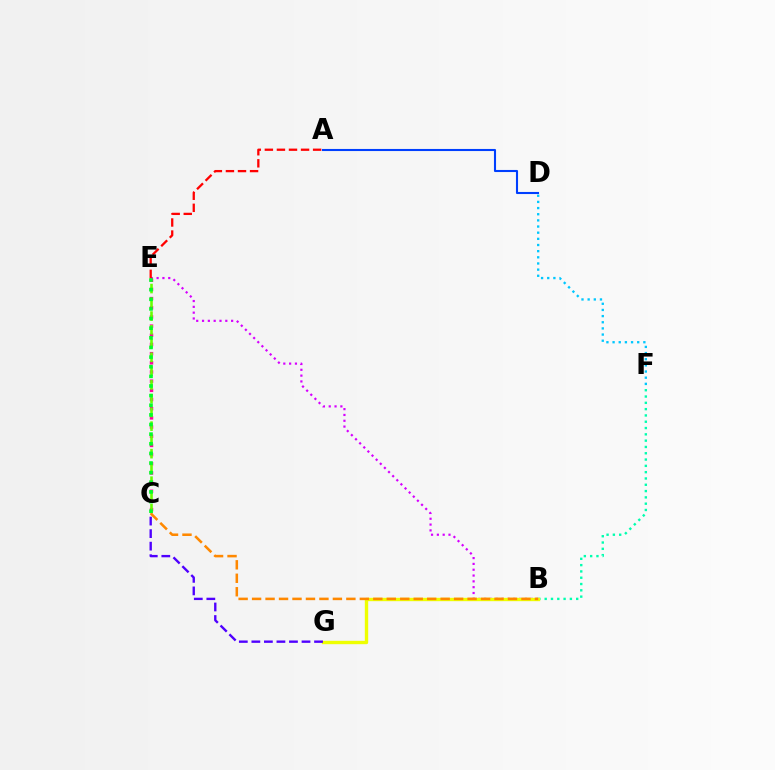{('C', 'E'): [{'color': '#ff00a0', 'line_style': 'dotted', 'thickness': 2.49}, {'color': '#66ff00', 'line_style': 'dashed', 'thickness': 1.87}, {'color': '#00ff27', 'line_style': 'dotted', 'thickness': 2.62}], ('B', 'F'): [{'color': '#00ffaf', 'line_style': 'dotted', 'thickness': 1.71}], ('B', 'E'): [{'color': '#d600ff', 'line_style': 'dotted', 'thickness': 1.58}], ('B', 'G'): [{'color': '#eeff00', 'line_style': 'solid', 'thickness': 2.43}], ('B', 'C'): [{'color': '#ff8800', 'line_style': 'dashed', 'thickness': 1.83}], ('A', 'D'): [{'color': '#003fff', 'line_style': 'solid', 'thickness': 1.51}], ('A', 'E'): [{'color': '#ff0000', 'line_style': 'dashed', 'thickness': 1.64}], ('D', 'F'): [{'color': '#00c7ff', 'line_style': 'dotted', 'thickness': 1.67}], ('C', 'G'): [{'color': '#4f00ff', 'line_style': 'dashed', 'thickness': 1.7}]}